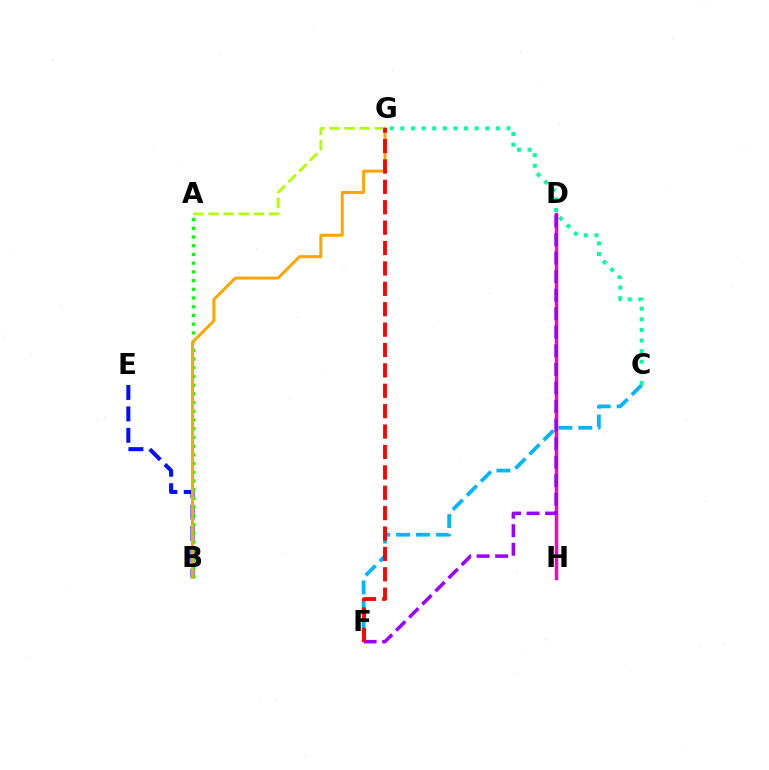{('C', 'F'): [{'color': '#00b5ff', 'line_style': 'dashed', 'thickness': 2.71}], ('B', 'E'): [{'color': '#0010ff', 'line_style': 'dashed', 'thickness': 2.91}], ('A', 'G'): [{'color': '#b3ff00', 'line_style': 'dashed', 'thickness': 2.05}], ('A', 'B'): [{'color': '#08ff00', 'line_style': 'dotted', 'thickness': 2.37}], ('B', 'G'): [{'color': '#ffa500', 'line_style': 'solid', 'thickness': 2.15}], ('C', 'G'): [{'color': '#00ff9d', 'line_style': 'dotted', 'thickness': 2.88}], ('D', 'H'): [{'color': '#ff00bd', 'line_style': 'solid', 'thickness': 2.5}], ('D', 'F'): [{'color': '#9b00ff', 'line_style': 'dashed', 'thickness': 2.52}], ('F', 'G'): [{'color': '#ff0000', 'line_style': 'dashed', 'thickness': 2.77}]}